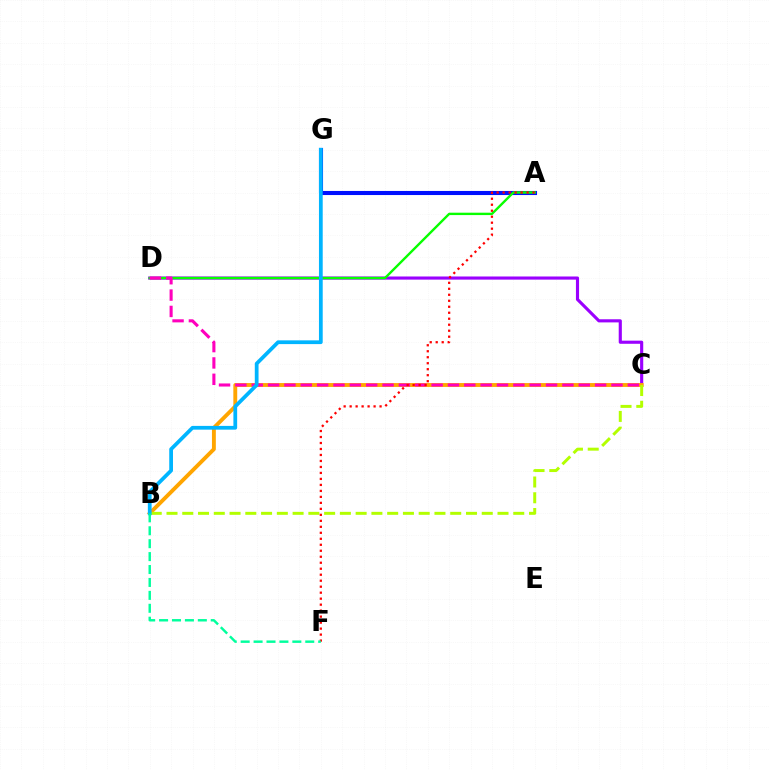{('A', 'G'): [{'color': '#0010ff', 'line_style': 'solid', 'thickness': 2.94}], ('C', 'D'): [{'color': '#9b00ff', 'line_style': 'solid', 'thickness': 2.25}, {'color': '#ff00bd', 'line_style': 'dashed', 'thickness': 2.22}], ('A', 'D'): [{'color': '#08ff00', 'line_style': 'solid', 'thickness': 1.72}], ('B', 'C'): [{'color': '#ffa500', 'line_style': 'solid', 'thickness': 2.8}, {'color': '#b3ff00', 'line_style': 'dashed', 'thickness': 2.14}], ('B', 'G'): [{'color': '#00b5ff', 'line_style': 'solid', 'thickness': 2.7}], ('A', 'F'): [{'color': '#ff0000', 'line_style': 'dotted', 'thickness': 1.63}], ('B', 'F'): [{'color': '#00ff9d', 'line_style': 'dashed', 'thickness': 1.76}]}